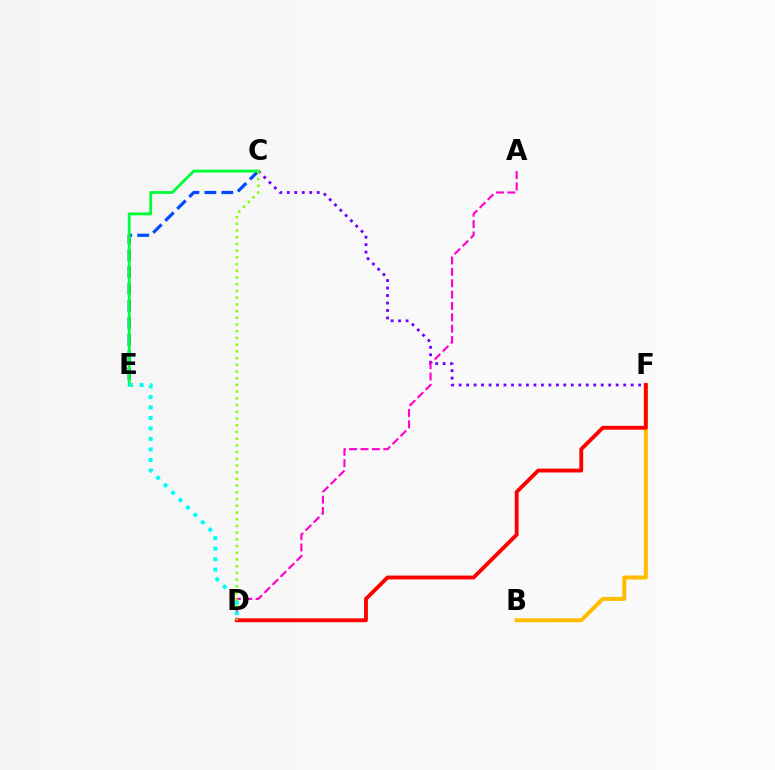{('B', 'F'): [{'color': '#ffbd00', 'line_style': 'solid', 'thickness': 2.89}], ('C', 'F'): [{'color': '#7200ff', 'line_style': 'dotted', 'thickness': 2.03}], ('D', 'F'): [{'color': '#ff0000', 'line_style': 'solid', 'thickness': 2.78}], ('C', 'E'): [{'color': '#004bff', 'line_style': 'dashed', 'thickness': 2.3}, {'color': '#00ff39', 'line_style': 'solid', 'thickness': 2.03}], ('A', 'D'): [{'color': '#ff00cf', 'line_style': 'dashed', 'thickness': 1.54}], ('C', 'D'): [{'color': '#84ff00', 'line_style': 'dotted', 'thickness': 1.82}], ('D', 'E'): [{'color': '#00fff6', 'line_style': 'dotted', 'thickness': 2.85}]}